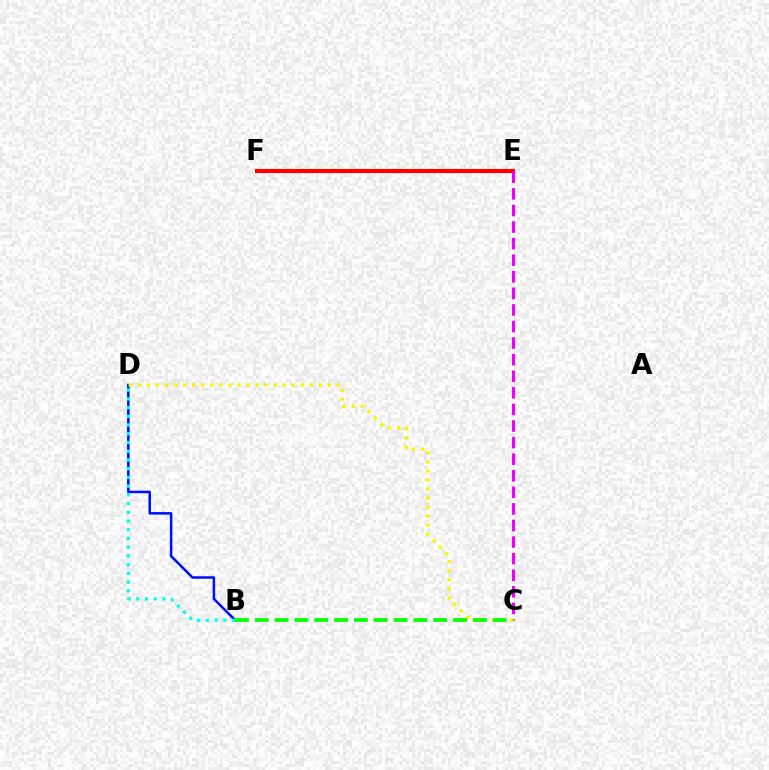{('B', 'D'): [{'color': '#0010ff', 'line_style': 'solid', 'thickness': 1.83}, {'color': '#00fff6', 'line_style': 'dotted', 'thickness': 2.37}], ('E', 'F'): [{'color': '#ff0000', 'line_style': 'solid', 'thickness': 2.96}], ('C', 'E'): [{'color': '#ee00ff', 'line_style': 'dashed', 'thickness': 2.25}], ('C', 'D'): [{'color': '#fcf500', 'line_style': 'dotted', 'thickness': 2.46}], ('B', 'C'): [{'color': '#08ff00', 'line_style': 'dashed', 'thickness': 2.69}]}